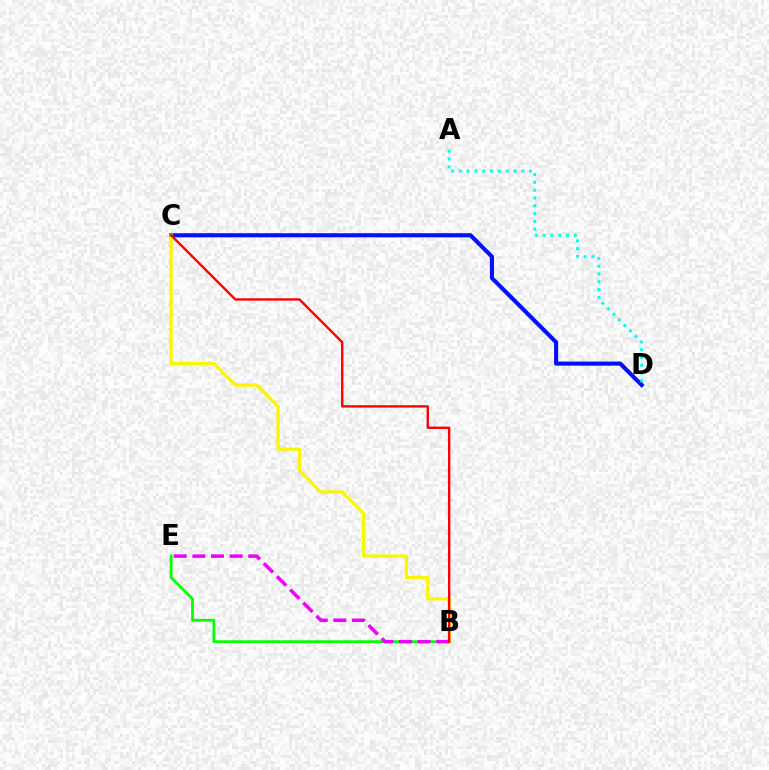{('B', 'E'): [{'color': '#08ff00', 'line_style': 'solid', 'thickness': 1.99}, {'color': '#ee00ff', 'line_style': 'dashed', 'thickness': 2.53}], ('C', 'D'): [{'color': '#0010ff', 'line_style': 'solid', 'thickness': 2.94}], ('B', 'C'): [{'color': '#fcf500', 'line_style': 'solid', 'thickness': 2.36}, {'color': '#ff0000', 'line_style': 'solid', 'thickness': 1.71}], ('A', 'D'): [{'color': '#00fff6', 'line_style': 'dotted', 'thickness': 2.12}]}